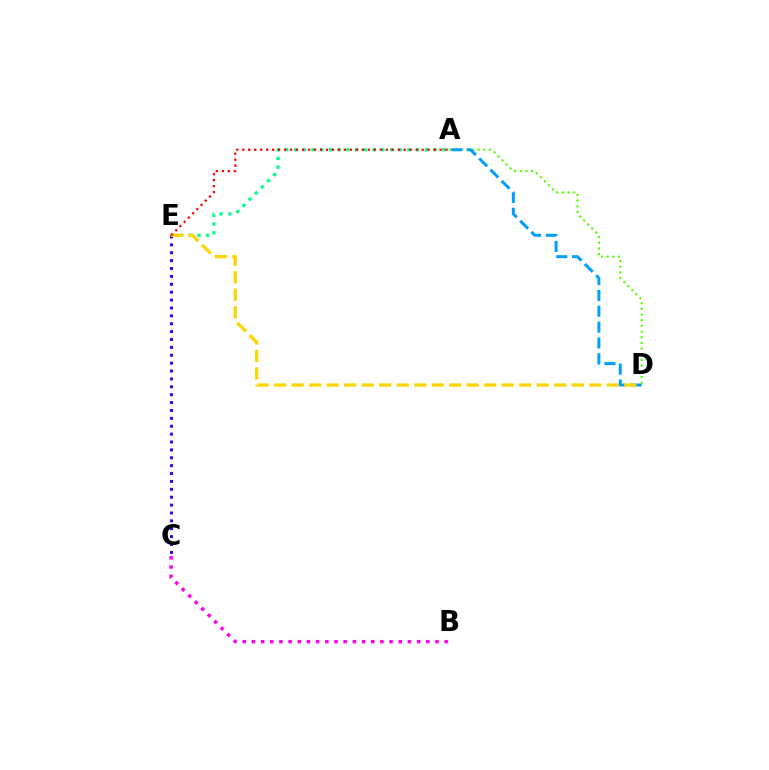{('C', 'E'): [{'color': '#3700ff', 'line_style': 'dotted', 'thickness': 2.14}], ('A', 'D'): [{'color': '#4fff00', 'line_style': 'dotted', 'thickness': 1.54}, {'color': '#009eff', 'line_style': 'dashed', 'thickness': 2.15}], ('A', 'E'): [{'color': '#00ff86', 'line_style': 'dotted', 'thickness': 2.37}, {'color': '#ff0000', 'line_style': 'dotted', 'thickness': 1.62}], ('B', 'C'): [{'color': '#ff00ed', 'line_style': 'dotted', 'thickness': 2.49}], ('D', 'E'): [{'color': '#ffd500', 'line_style': 'dashed', 'thickness': 2.38}]}